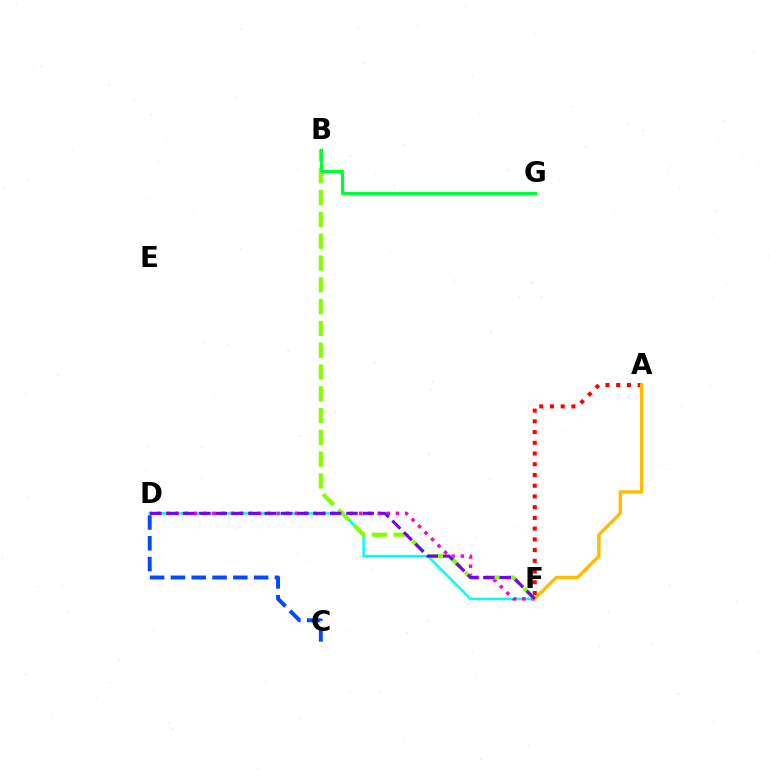{('C', 'D'): [{'color': '#004bff', 'line_style': 'dashed', 'thickness': 2.83}], ('D', 'F'): [{'color': '#00fff6', 'line_style': 'solid', 'thickness': 1.8}, {'color': '#ff00cf', 'line_style': 'dotted', 'thickness': 2.49}, {'color': '#7200ff', 'line_style': 'dashed', 'thickness': 2.22}], ('A', 'F'): [{'color': '#ff0000', 'line_style': 'dotted', 'thickness': 2.91}, {'color': '#ffbd00', 'line_style': 'solid', 'thickness': 2.43}], ('B', 'F'): [{'color': '#84ff00', 'line_style': 'dashed', 'thickness': 2.96}], ('B', 'G'): [{'color': '#00ff39', 'line_style': 'solid', 'thickness': 2.29}]}